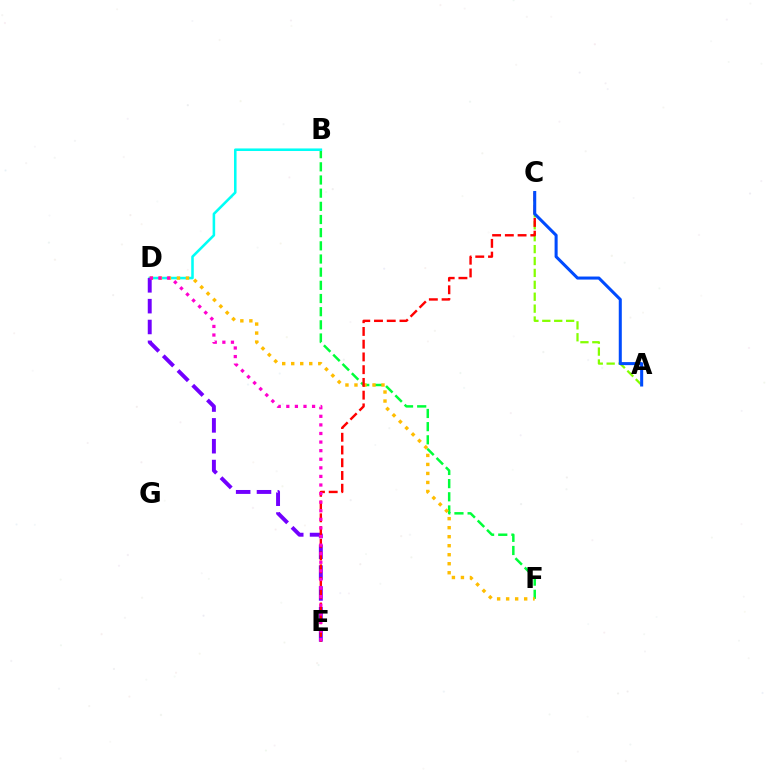{('B', 'F'): [{'color': '#00ff39', 'line_style': 'dashed', 'thickness': 1.79}], ('A', 'C'): [{'color': '#84ff00', 'line_style': 'dashed', 'thickness': 1.62}, {'color': '#004bff', 'line_style': 'solid', 'thickness': 2.19}], ('B', 'D'): [{'color': '#00fff6', 'line_style': 'solid', 'thickness': 1.84}], ('D', 'F'): [{'color': '#ffbd00', 'line_style': 'dotted', 'thickness': 2.45}], ('D', 'E'): [{'color': '#7200ff', 'line_style': 'dashed', 'thickness': 2.83}, {'color': '#ff00cf', 'line_style': 'dotted', 'thickness': 2.33}], ('C', 'E'): [{'color': '#ff0000', 'line_style': 'dashed', 'thickness': 1.73}]}